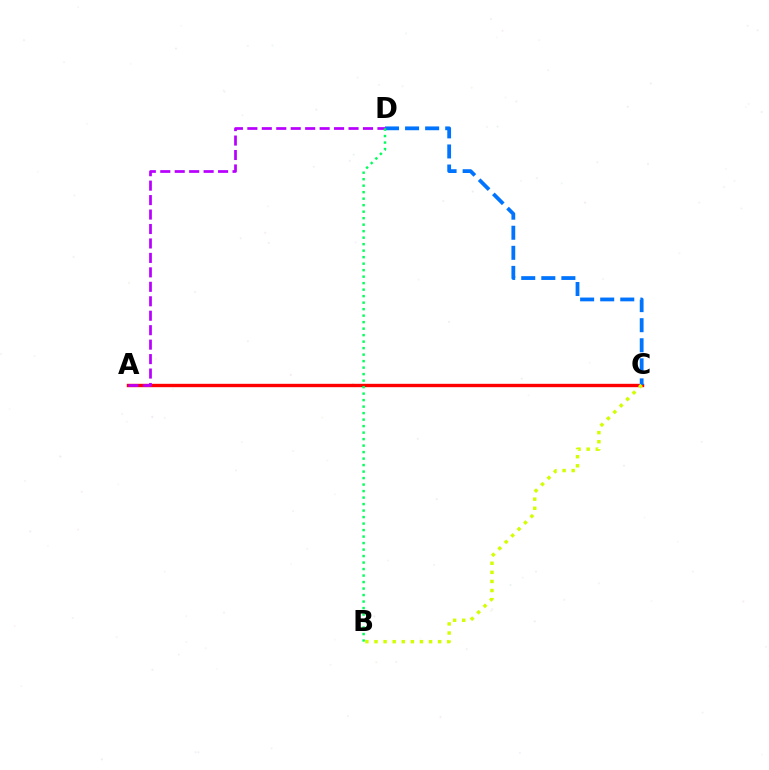{('A', 'C'): [{'color': '#ff0000', 'line_style': 'solid', 'thickness': 2.43}], ('C', 'D'): [{'color': '#0074ff', 'line_style': 'dashed', 'thickness': 2.73}], ('A', 'D'): [{'color': '#b900ff', 'line_style': 'dashed', 'thickness': 1.96}], ('B', 'D'): [{'color': '#00ff5c', 'line_style': 'dotted', 'thickness': 1.77}], ('B', 'C'): [{'color': '#d1ff00', 'line_style': 'dotted', 'thickness': 2.47}]}